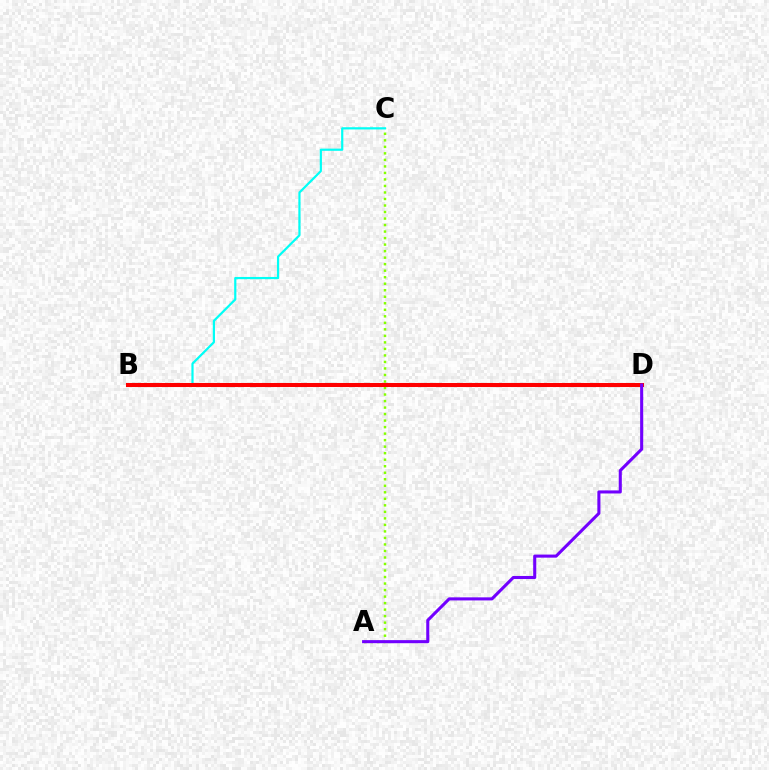{('A', 'C'): [{'color': '#84ff00', 'line_style': 'dotted', 'thickness': 1.77}], ('B', 'C'): [{'color': '#00fff6', 'line_style': 'solid', 'thickness': 1.58}], ('B', 'D'): [{'color': '#ff0000', 'line_style': 'solid', 'thickness': 2.92}], ('A', 'D'): [{'color': '#7200ff', 'line_style': 'solid', 'thickness': 2.21}]}